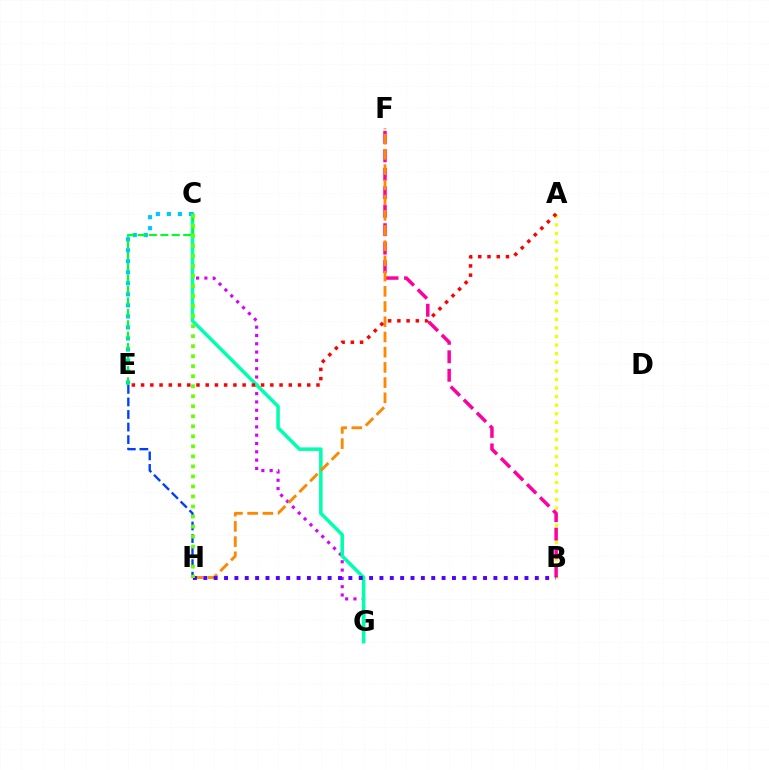{('C', 'G'): [{'color': '#d600ff', 'line_style': 'dotted', 'thickness': 2.26}, {'color': '#00ffaf', 'line_style': 'solid', 'thickness': 2.55}], ('A', 'B'): [{'color': '#eeff00', 'line_style': 'dotted', 'thickness': 2.33}], ('E', 'H'): [{'color': '#003fff', 'line_style': 'dashed', 'thickness': 1.71}], ('B', 'F'): [{'color': '#ff00a0', 'line_style': 'dashed', 'thickness': 2.51}], ('C', 'E'): [{'color': '#00c7ff', 'line_style': 'dotted', 'thickness': 2.99}, {'color': '#00ff27', 'line_style': 'dashed', 'thickness': 1.55}], ('F', 'H'): [{'color': '#ff8800', 'line_style': 'dashed', 'thickness': 2.07}], ('B', 'H'): [{'color': '#4f00ff', 'line_style': 'dotted', 'thickness': 2.81}], ('A', 'E'): [{'color': '#ff0000', 'line_style': 'dotted', 'thickness': 2.51}], ('C', 'H'): [{'color': '#66ff00', 'line_style': 'dotted', 'thickness': 2.72}]}